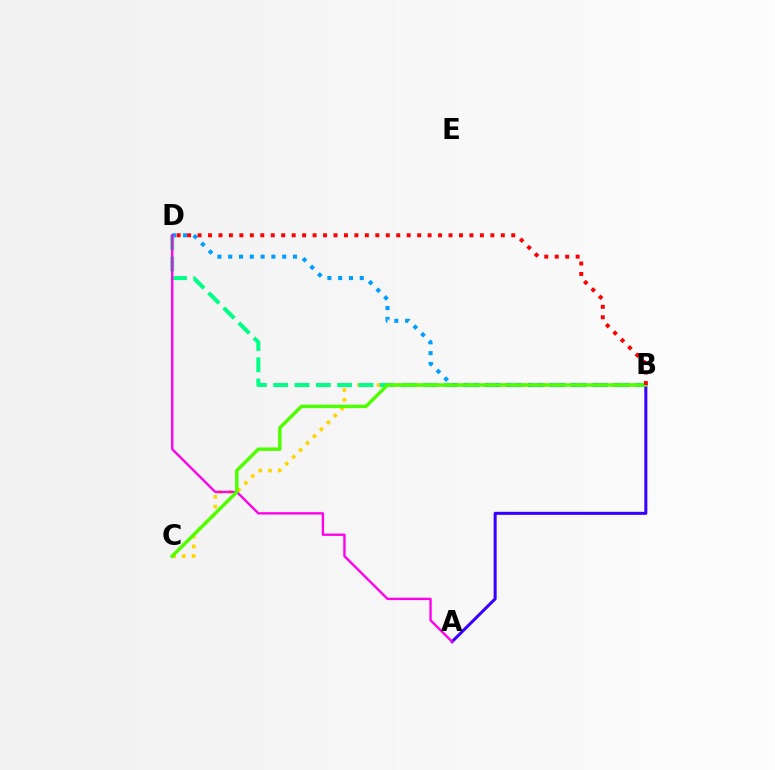{('B', 'C'): [{'color': '#ffd500', 'line_style': 'dotted', 'thickness': 2.66}, {'color': '#4fff00', 'line_style': 'solid', 'thickness': 2.48}], ('B', 'D'): [{'color': '#00ff86', 'line_style': 'dashed', 'thickness': 2.89}, {'color': '#009eff', 'line_style': 'dotted', 'thickness': 2.93}, {'color': '#ff0000', 'line_style': 'dotted', 'thickness': 2.84}], ('A', 'B'): [{'color': '#3700ff', 'line_style': 'solid', 'thickness': 2.18}], ('A', 'D'): [{'color': '#ff00ed', 'line_style': 'solid', 'thickness': 1.7}]}